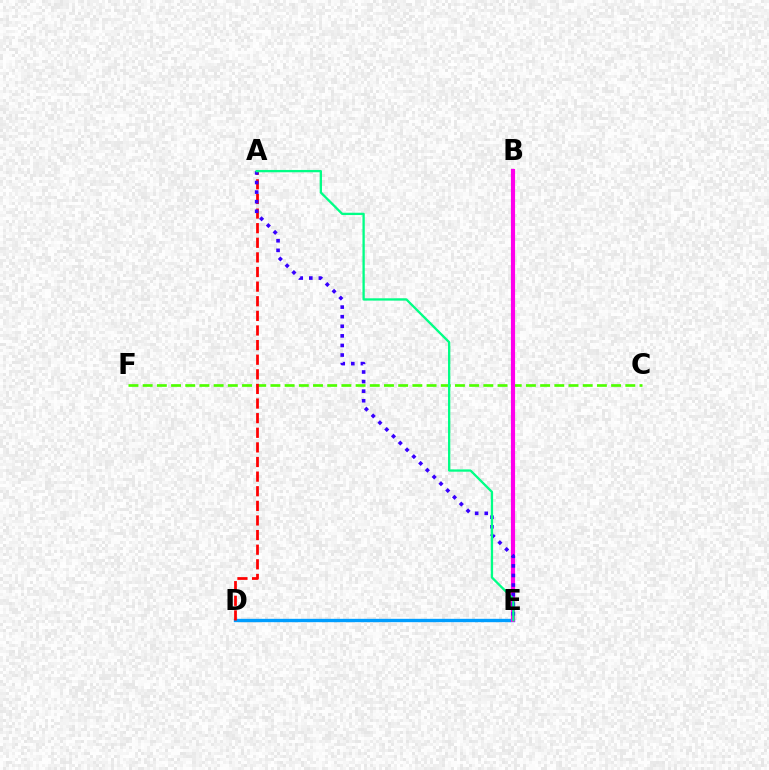{('D', 'E'): [{'color': '#ffd500', 'line_style': 'dotted', 'thickness': 2.15}, {'color': '#009eff', 'line_style': 'solid', 'thickness': 2.42}], ('C', 'F'): [{'color': '#4fff00', 'line_style': 'dashed', 'thickness': 1.93}], ('B', 'E'): [{'color': '#ff00ed', 'line_style': 'solid', 'thickness': 2.98}], ('A', 'D'): [{'color': '#ff0000', 'line_style': 'dashed', 'thickness': 1.99}], ('A', 'E'): [{'color': '#3700ff', 'line_style': 'dotted', 'thickness': 2.6}, {'color': '#00ff86', 'line_style': 'solid', 'thickness': 1.66}]}